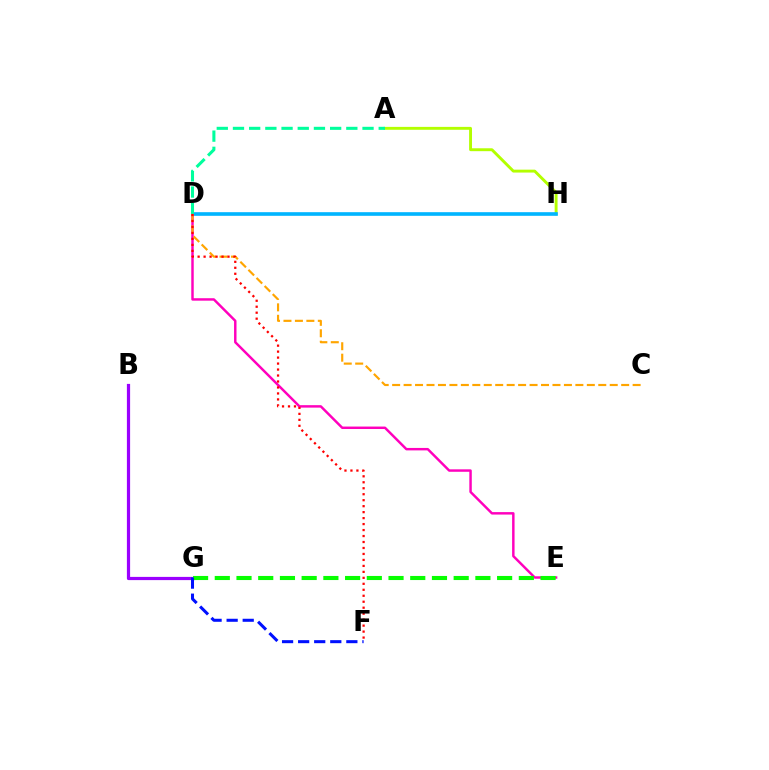{('A', 'H'): [{'color': '#b3ff00', 'line_style': 'solid', 'thickness': 2.09}], ('D', 'H'): [{'color': '#00b5ff', 'line_style': 'solid', 'thickness': 2.61}], ('D', 'E'): [{'color': '#ff00bd', 'line_style': 'solid', 'thickness': 1.77}], ('C', 'D'): [{'color': '#ffa500', 'line_style': 'dashed', 'thickness': 1.56}], ('B', 'G'): [{'color': '#9b00ff', 'line_style': 'solid', 'thickness': 2.31}], ('E', 'G'): [{'color': '#08ff00', 'line_style': 'dashed', 'thickness': 2.95}], ('D', 'F'): [{'color': '#ff0000', 'line_style': 'dotted', 'thickness': 1.62}], ('A', 'D'): [{'color': '#00ff9d', 'line_style': 'dashed', 'thickness': 2.2}], ('F', 'G'): [{'color': '#0010ff', 'line_style': 'dashed', 'thickness': 2.18}]}